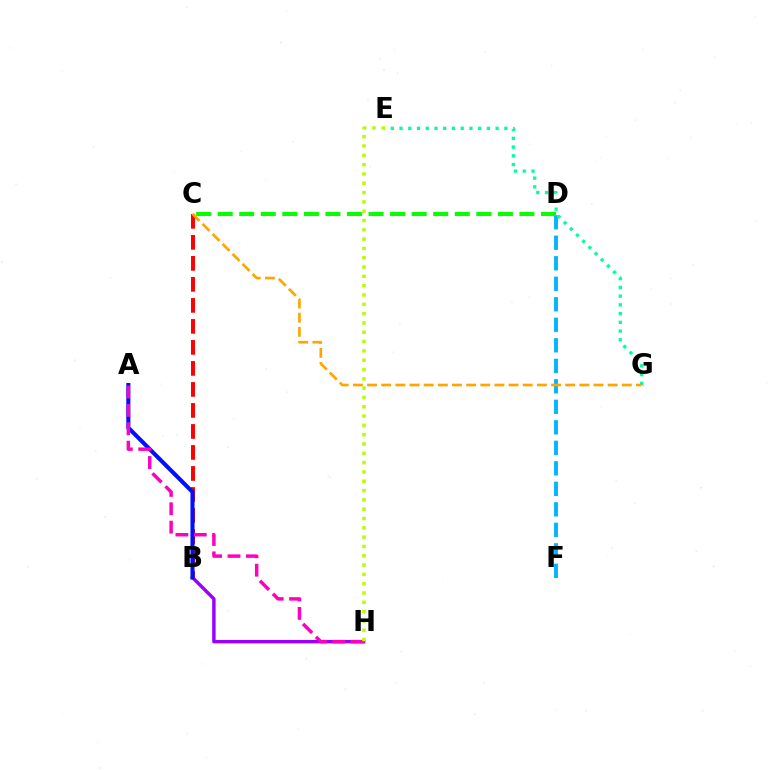{('B', 'C'): [{'color': '#ff0000', 'line_style': 'dashed', 'thickness': 2.85}], ('D', 'F'): [{'color': '#00b5ff', 'line_style': 'dashed', 'thickness': 2.79}], ('E', 'G'): [{'color': '#00ff9d', 'line_style': 'dotted', 'thickness': 2.37}], ('B', 'H'): [{'color': '#9b00ff', 'line_style': 'solid', 'thickness': 2.47}], ('C', 'D'): [{'color': '#08ff00', 'line_style': 'dashed', 'thickness': 2.93}], ('A', 'B'): [{'color': '#0010ff', 'line_style': 'solid', 'thickness': 2.94}], ('C', 'G'): [{'color': '#ffa500', 'line_style': 'dashed', 'thickness': 1.92}], ('A', 'H'): [{'color': '#ff00bd', 'line_style': 'dashed', 'thickness': 2.5}], ('E', 'H'): [{'color': '#b3ff00', 'line_style': 'dotted', 'thickness': 2.53}]}